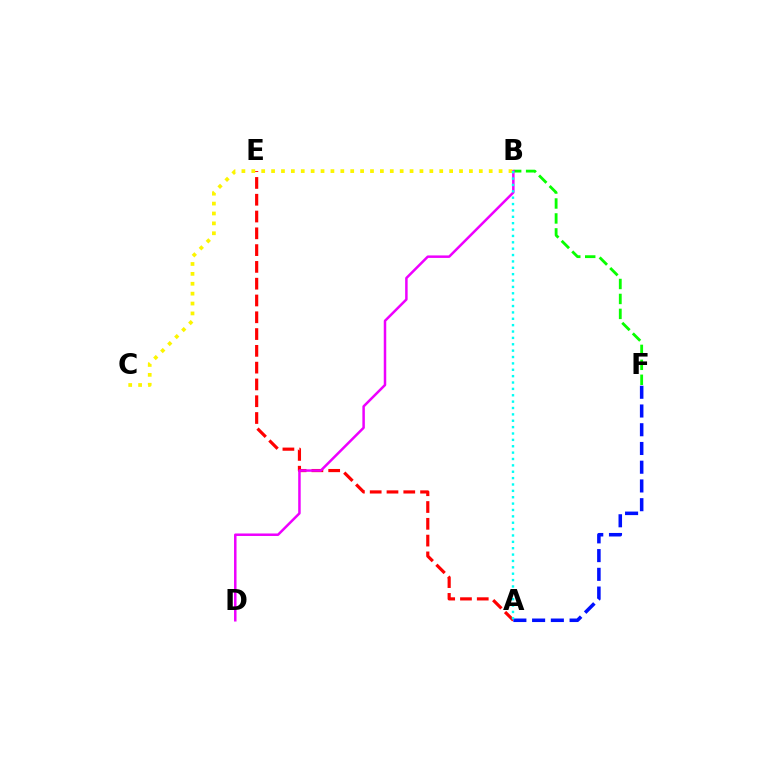{('A', 'E'): [{'color': '#ff0000', 'line_style': 'dashed', 'thickness': 2.28}], ('B', 'F'): [{'color': '#08ff00', 'line_style': 'dashed', 'thickness': 2.03}], ('B', 'D'): [{'color': '#ee00ff', 'line_style': 'solid', 'thickness': 1.8}], ('A', 'F'): [{'color': '#0010ff', 'line_style': 'dashed', 'thickness': 2.55}], ('B', 'C'): [{'color': '#fcf500', 'line_style': 'dotted', 'thickness': 2.69}], ('A', 'B'): [{'color': '#00fff6', 'line_style': 'dotted', 'thickness': 1.73}]}